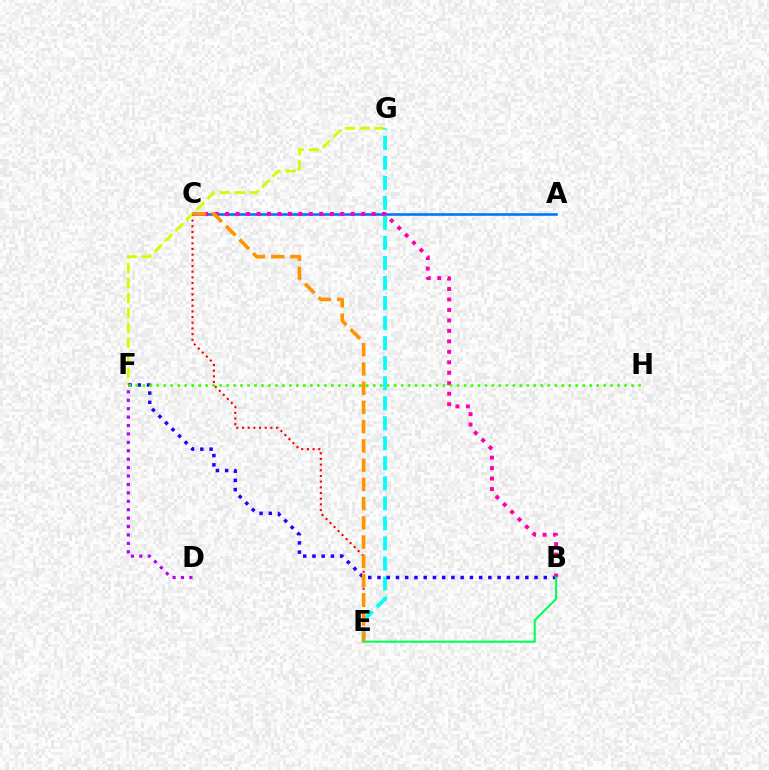{('C', 'E'): [{'color': '#ff0000', 'line_style': 'dotted', 'thickness': 1.54}, {'color': '#ff9400', 'line_style': 'dashed', 'thickness': 2.61}], ('F', 'G'): [{'color': '#d1ff00', 'line_style': 'dashed', 'thickness': 2.03}], ('A', 'C'): [{'color': '#0074ff', 'line_style': 'solid', 'thickness': 1.86}], ('E', 'G'): [{'color': '#00fff6', 'line_style': 'dashed', 'thickness': 2.72}], ('D', 'F'): [{'color': '#b900ff', 'line_style': 'dotted', 'thickness': 2.29}], ('B', 'F'): [{'color': '#2500ff', 'line_style': 'dotted', 'thickness': 2.51}], ('B', 'C'): [{'color': '#ff00ac', 'line_style': 'dotted', 'thickness': 2.84}], ('B', 'E'): [{'color': '#00ff5c', 'line_style': 'solid', 'thickness': 1.51}], ('F', 'H'): [{'color': '#3dff00', 'line_style': 'dotted', 'thickness': 1.9}]}